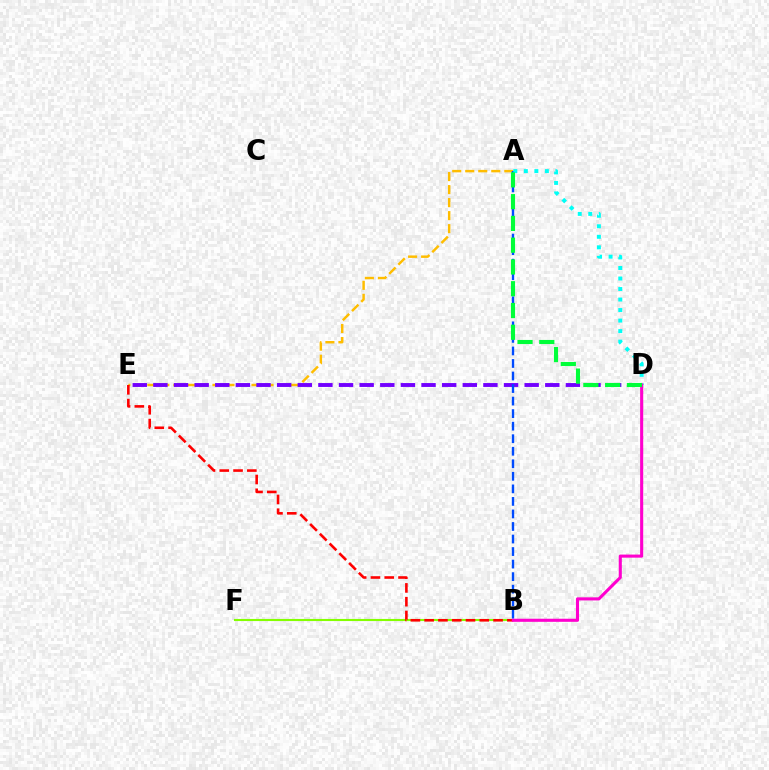{('A', 'E'): [{'color': '#ffbd00', 'line_style': 'dashed', 'thickness': 1.77}], ('D', 'E'): [{'color': '#7200ff', 'line_style': 'dashed', 'thickness': 2.8}], ('A', 'B'): [{'color': '#004bff', 'line_style': 'dashed', 'thickness': 1.7}], ('B', 'F'): [{'color': '#84ff00', 'line_style': 'solid', 'thickness': 1.52}], ('A', 'D'): [{'color': '#00fff6', 'line_style': 'dotted', 'thickness': 2.86}, {'color': '#00ff39', 'line_style': 'dashed', 'thickness': 2.96}], ('B', 'E'): [{'color': '#ff0000', 'line_style': 'dashed', 'thickness': 1.87}], ('B', 'D'): [{'color': '#ff00cf', 'line_style': 'solid', 'thickness': 2.22}]}